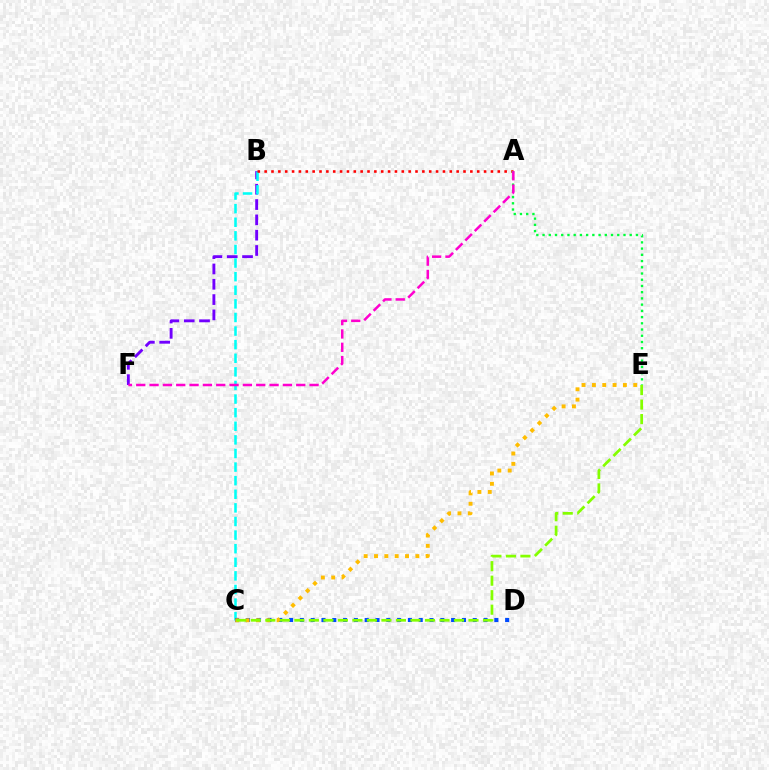{('B', 'F'): [{'color': '#7200ff', 'line_style': 'dashed', 'thickness': 2.08}], ('B', 'C'): [{'color': '#00fff6', 'line_style': 'dashed', 'thickness': 1.85}], ('A', 'B'): [{'color': '#ff0000', 'line_style': 'dotted', 'thickness': 1.86}], ('A', 'E'): [{'color': '#00ff39', 'line_style': 'dotted', 'thickness': 1.69}], ('A', 'F'): [{'color': '#ff00cf', 'line_style': 'dashed', 'thickness': 1.81}], ('C', 'D'): [{'color': '#004bff', 'line_style': 'dotted', 'thickness': 2.94}], ('C', 'E'): [{'color': '#ffbd00', 'line_style': 'dotted', 'thickness': 2.81}, {'color': '#84ff00', 'line_style': 'dashed', 'thickness': 1.97}]}